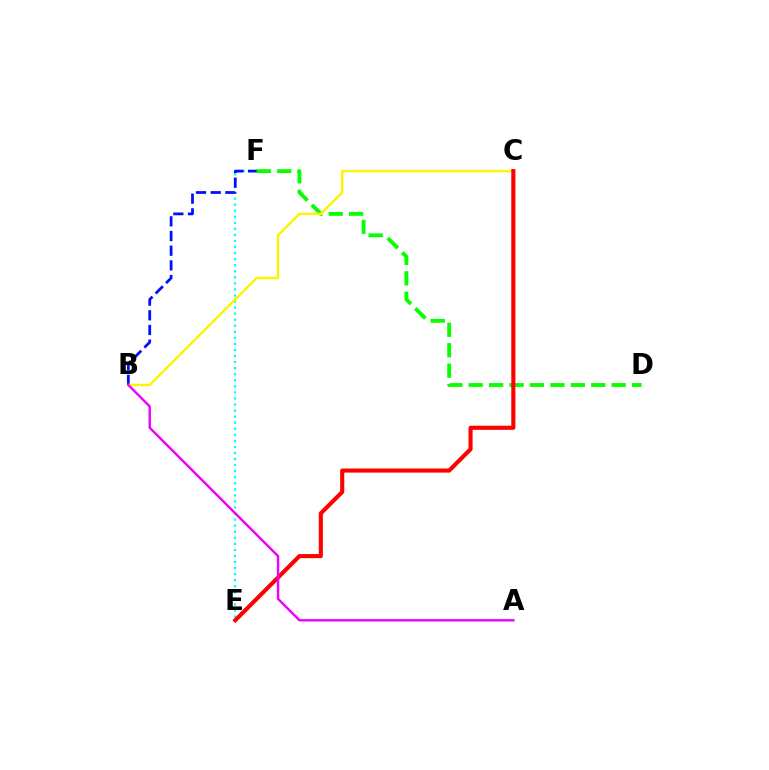{('E', 'F'): [{'color': '#00fff6', 'line_style': 'dotted', 'thickness': 1.65}], ('D', 'F'): [{'color': '#08ff00', 'line_style': 'dashed', 'thickness': 2.78}], ('B', 'F'): [{'color': '#0010ff', 'line_style': 'dashed', 'thickness': 2.0}], ('B', 'C'): [{'color': '#fcf500', 'line_style': 'solid', 'thickness': 1.74}], ('C', 'E'): [{'color': '#ff0000', 'line_style': 'solid', 'thickness': 2.95}], ('A', 'B'): [{'color': '#ee00ff', 'line_style': 'solid', 'thickness': 1.74}]}